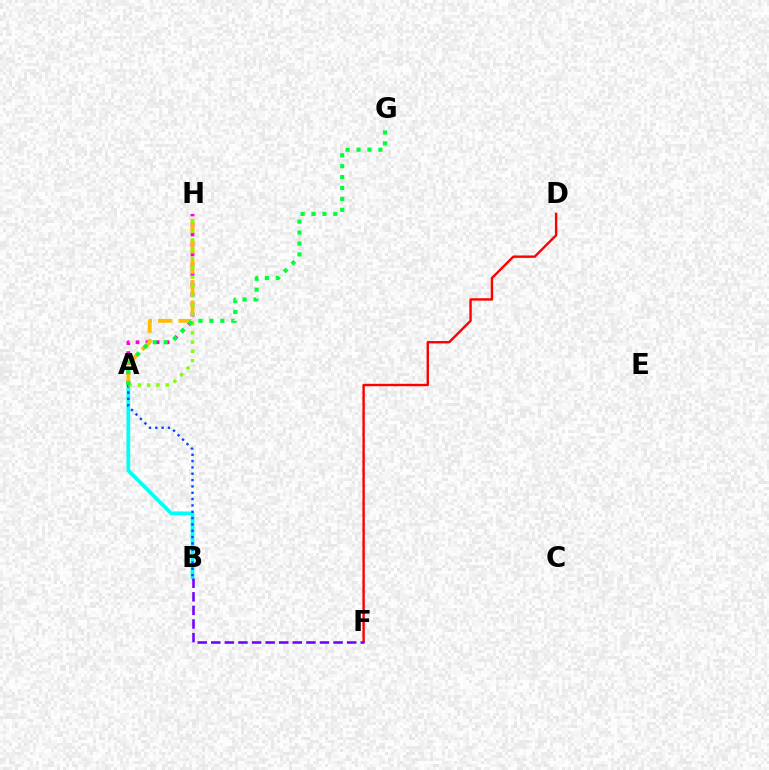{('A', 'B'): [{'color': '#00fff6', 'line_style': 'solid', 'thickness': 2.68}, {'color': '#004bff', 'line_style': 'dotted', 'thickness': 1.72}], ('D', 'F'): [{'color': '#ff0000', 'line_style': 'solid', 'thickness': 1.73}], ('A', 'H'): [{'color': '#ff00cf', 'line_style': 'dotted', 'thickness': 2.72}, {'color': '#ffbd00', 'line_style': 'dashed', 'thickness': 2.76}, {'color': '#84ff00', 'line_style': 'dotted', 'thickness': 2.52}], ('B', 'F'): [{'color': '#7200ff', 'line_style': 'dashed', 'thickness': 1.85}], ('A', 'G'): [{'color': '#00ff39', 'line_style': 'dotted', 'thickness': 2.97}]}